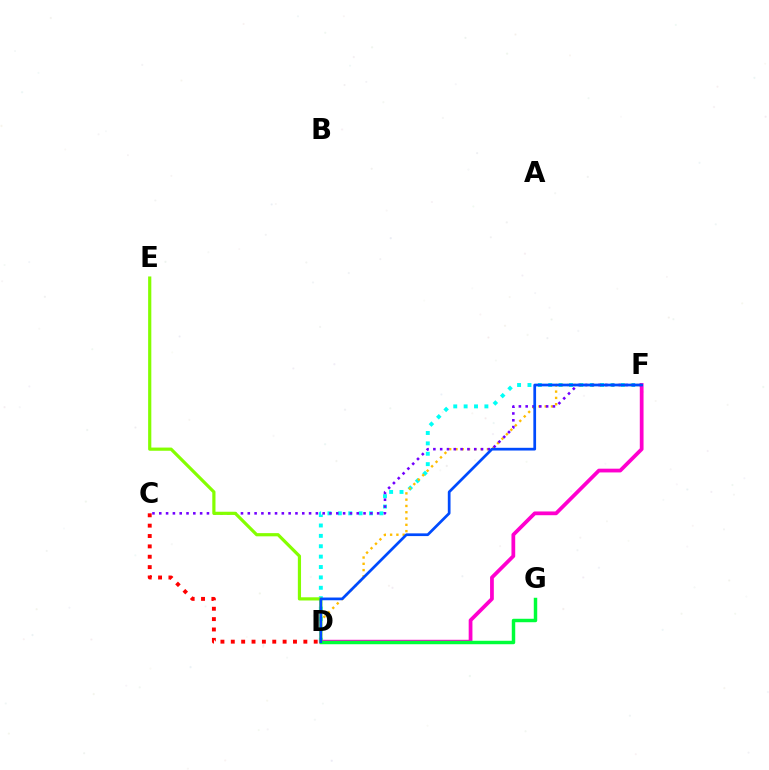{('D', 'F'): [{'color': '#00fff6', 'line_style': 'dotted', 'thickness': 2.82}, {'color': '#ff00cf', 'line_style': 'solid', 'thickness': 2.7}, {'color': '#ffbd00', 'line_style': 'dotted', 'thickness': 1.71}, {'color': '#004bff', 'line_style': 'solid', 'thickness': 1.96}], ('C', 'D'): [{'color': '#ff0000', 'line_style': 'dotted', 'thickness': 2.82}], ('C', 'F'): [{'color': '#7200ff', 'line_style': 'dotted', 'thickness': 1.85}], ('D', 'E'): [{'color': '#84ff00', 'line_style': 'solid', 'thickness': 2.3}], ('D', 'G'): [{'color': '#00ff39', 'line_style': 'solid', 'thickness': 2.49}]}